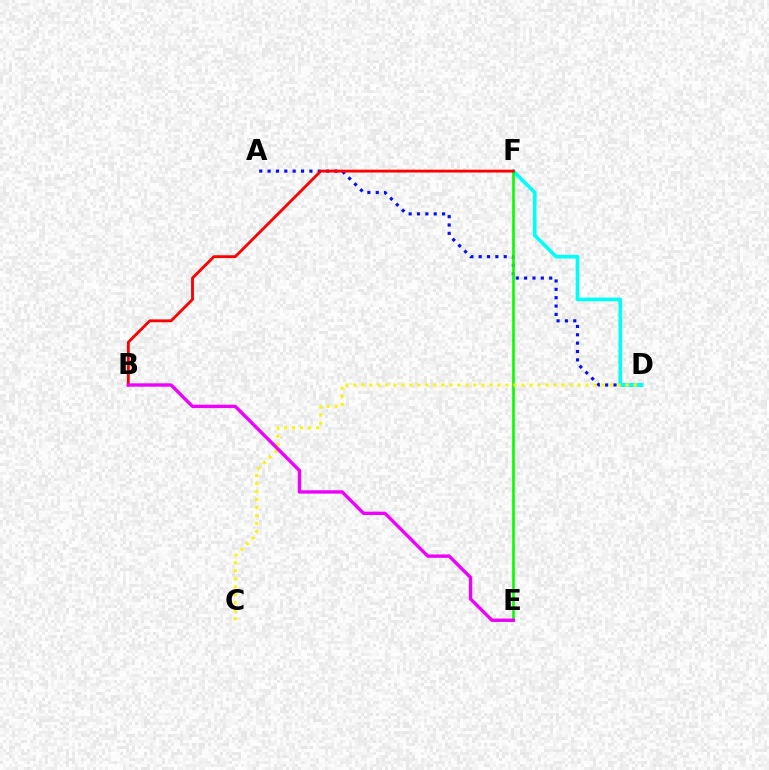{('A', 'D'): [{'color': '#0010ff', 'line_style': 'dotted', 'thickness': 2.27}], ('D', 'F'): [{'color': '#00fff6', 'line_style': 'solid', 'thickness': 2.62}], ('E', 'F'): [{'color': '#08ff00', 'line_style': 'solid', 'thickness': 1.92}], ('C', 'D'): [{'color': '#fcf500', 'line_style': 'dotted', 'thickness': 2.18}], ('B', 'F'): [{'color': '#ff0000', 'line_style': 'solid', 'thickness': 2.05}], ('B', 'E'): [{'color': '#ee00ff', 'line_style': 'solid', 'thickness': 2.43}]}